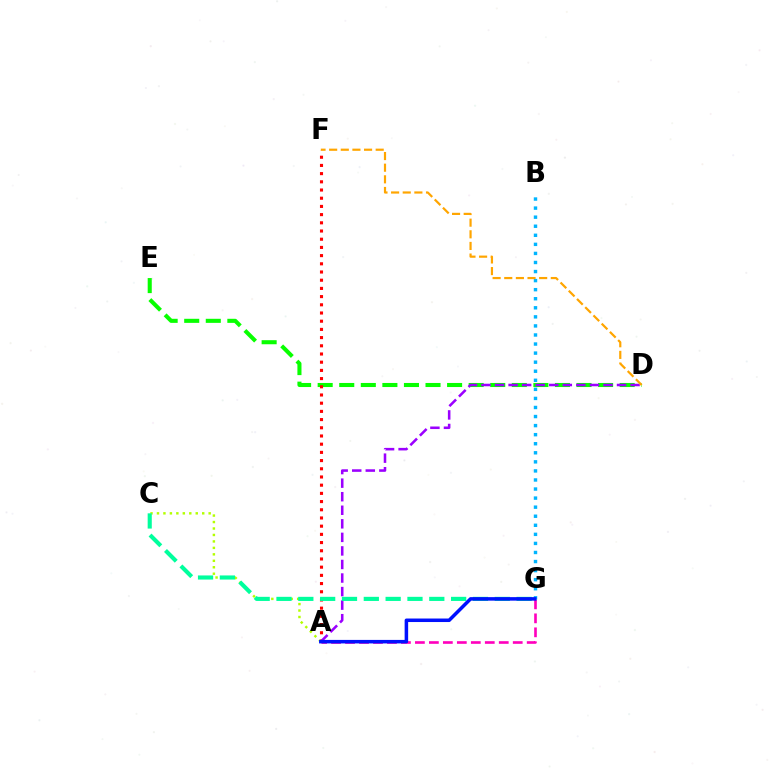{('D', 'E'): [{'color': '#08ff00', 'line_style': 'dashed', 'thickness': 2.93}], ('A', 'G'): [{'color': '#ff00bd', 'line_style': 'dashed', 'thickness': 1.9}, {'color': '#0010ff', 'line_style': 'solid', 'thickness': 2.53}], ('A', 'F'): [{'color': '#ff0000', 'line_style': 'dotted', 'thickness': 2.23}], ('A', 'D'): [{'color': '#9b00ff', 'line_style': 'dashed', 'thickness': 1.84}], ('B', 'G'): [{'color': '#00b5ff', 'line_style': 'dotted', 'thickness': 2.46}], ('A', 'C'): [{'color': '#b3ff00', 'line_style': 'dotted', 'thickness': 1.76}], ('C', 'G'): [{'color': '#00ff9d', 'line_style': 'dashed', 'thickness': 2.97}], ('D', 'F'): [{'color': '#ffa500', 'line_style': 'dashed', 'thickness': 1.58}]}